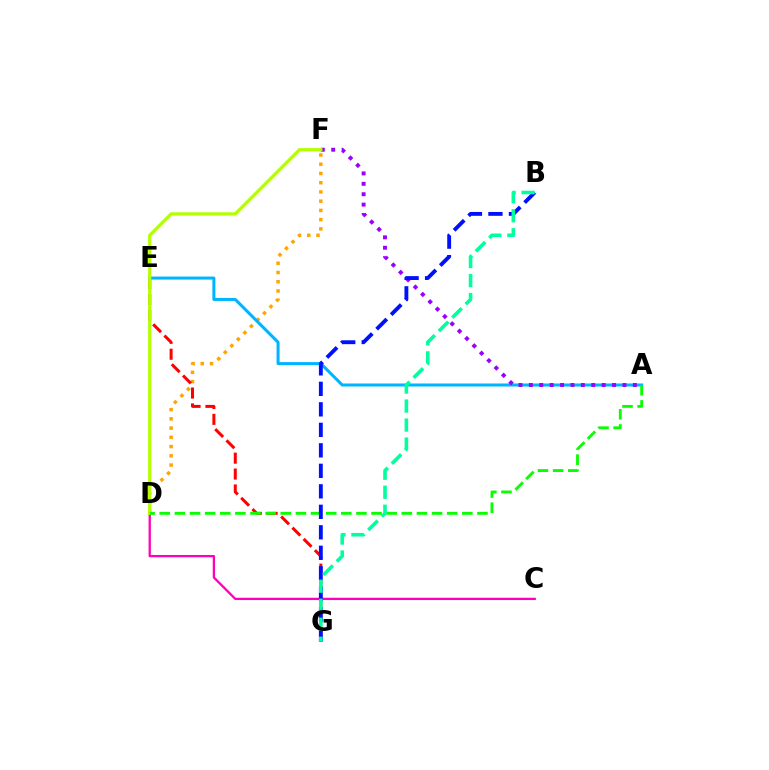{('C', 'D'): [{'color': '#ff00bd', 'line_style': 'solid', 'thickness': 1.65}], ('D', 'F'): [{'color': '#ffa500', 'line_style': 'dotted', 'thickness': 2.51}, {'color': '#b3ff00', 'line_style': 'solid', 'thickness': 2.31}], ('E', 'G'): [{'color': '#ff0000', 'line_style': 'dashed', 'thickness': 2.16}], ('A', 'E'): [{'color': '#00b5ff', 'line_style': 'solid', 'thickness': 2.18}], ('A', 'F'): [{'color': '#9b00ff', 'line_style': 'dotted', 'thickness': 2.83}], ('A', 'D'): [{'color': '#08ff00', 'line_style': 'dashed', 'thickness': 2.06}], ('B', 'G'): [{'color': '#0010ff', 'line_style': 'dashed', 'thickness': 2.78}, {'color': '#00ff9d', 'line_style': 'dashed', 'thickness': 2.58}]}